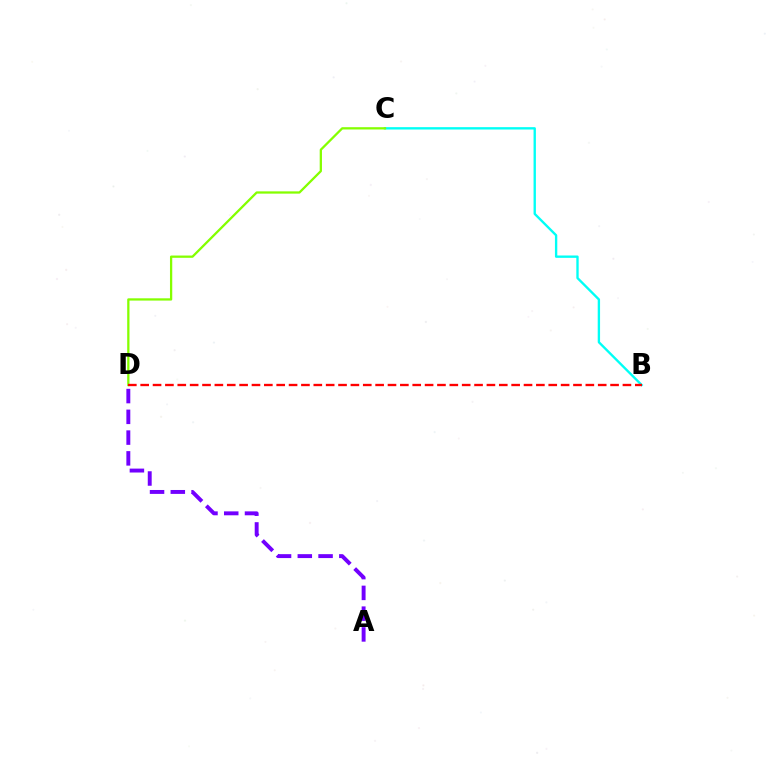{('A', 'D'): [{'color': '#7200ff', 'line_style': 'dashed', 'thickness': 2.82}], ('B', 'C'): [{'color': '#00fff6', 'line_style': 'solid', 'thickness': 1.69}], ('C', 'D'): [{'color': '#84ff00', 'line_style': 'solid', 'thickness': 1.64}], ('B', 'D'): [{'color': '#ff0000', 'line_style': 'dashed', 'thickness': 1.68}]}